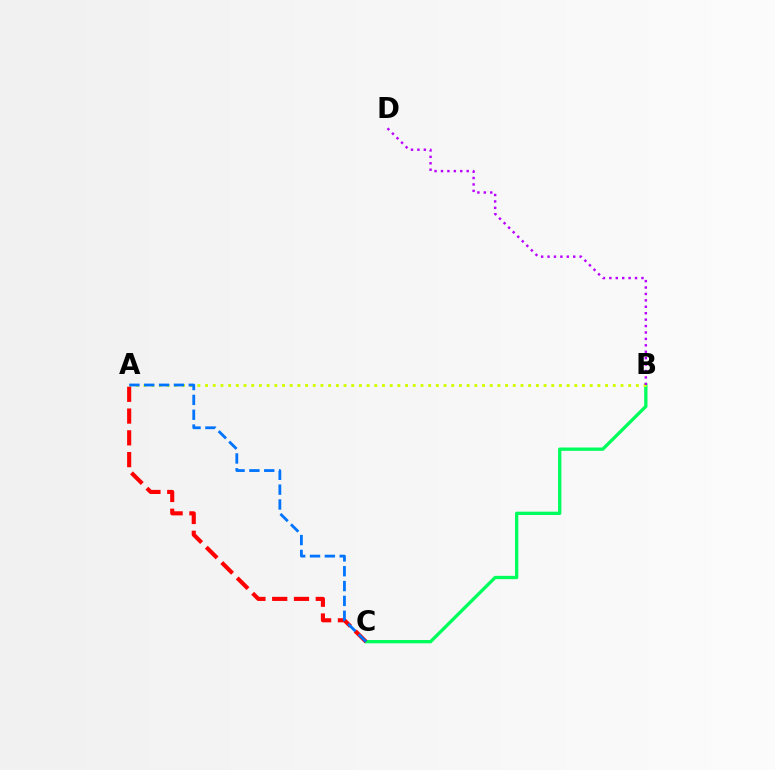{('B', 'C'): [{'color': '#00ff5c', 'line_style': 'solid', 'thickness': 2.38}], ('A', 'B'): [{'color': '#d1ff00', 'line_style': 'dotted', 'thickness': 2.09}], ('A', 'C'): [{'color': '#ff0000', 'line_style': 'dashed', 'thickness': 2.96}, {'color': '#0074ff', 'line_style': 'dashed', 'thickness': 2.02}], ('B', 'D'): [{'color': '#b900ff', 'line_style': 'dotted', 'thickness': 1.74}]}